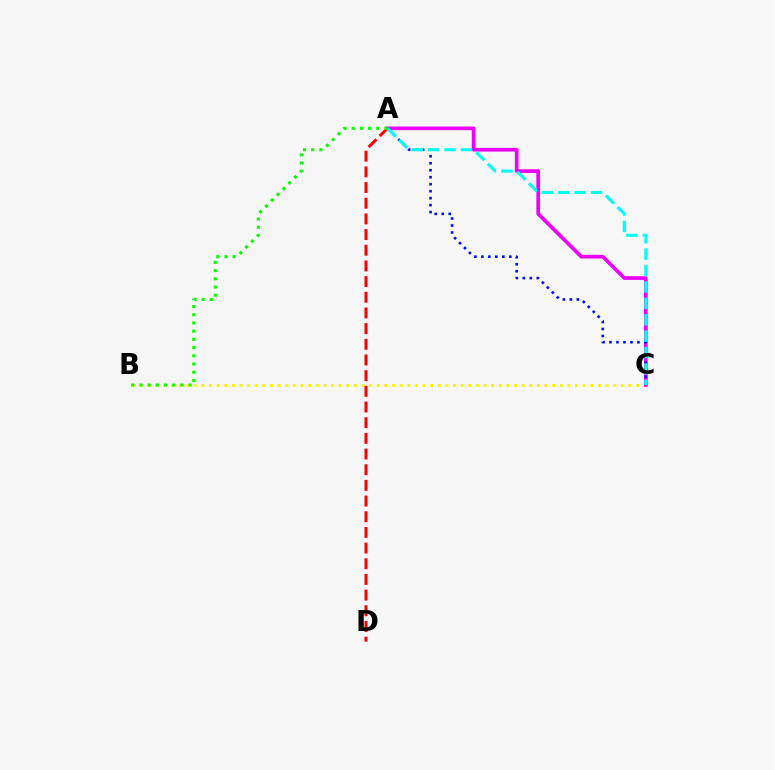{('B', 'C'): [{'color': '#fcf500', 'line_style': 'dotted', 'thickness': 2.07}], ('A', 'C'): [{'color': '#ee00ff', 'line_style': 'solid', 'thickness': 2.64}, {'color': '#0010ff', 'line_style': 'dotted', 'thickness': 1.9}, {'color': '#00fff6', 'line_style': 'dashed', 'thickness': 2.23}], ('A', 'D'): [{'color': '#ff0000', 'line_style': 'dashed', 'thickness': 2.13}], ('A', 'B'): [{'color': '#08ff00', 'line_style': 'dotted', 'thickness': 2.23}]}